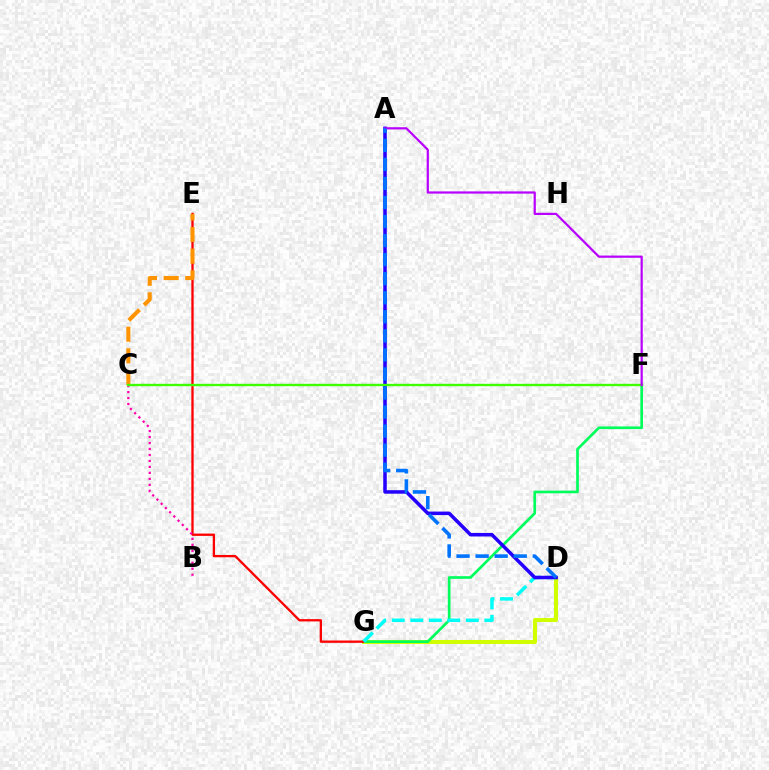{('D', 'G'): [{'color': '#d1ff00', 'line_style': 'solid', 'thickness': 2.91}, {'color': '#00fff6', 'line_style': 'dashed', 'thickness': 2.52}], ('F', 'G'): [{'color': '#00ff5c', 'line_style': 'solid', 'thickness': 1.93}], ('E', 'G'): [{'color': '#ff0000', 'line_style': 'solid', 'thickness': 1.67}], ('A', 'D'): [{'color': '#2500ff', 'line_style': 'solid', 'thickness': 2.53}, {'color': '#0074ff', 'line_style': 'dashed', 'thickness': 2.59}], ('C', 'E'): [{'color': '#ff9400', 'line_style': 'dashed', 'thickness': 2.94}], ('B', 'C'): [{'color': '#ff00ac', 'line_style': 'dotted', 'thickness': 1.62}], ('C', 'F'): [{'color': '#3dff00', 'line_style': 'solid', 'thickness': 1.72}], ('A', 'F'): [{'color': '#b900ff', 'line_style': 'solid', 'thickness': 1.59}]}